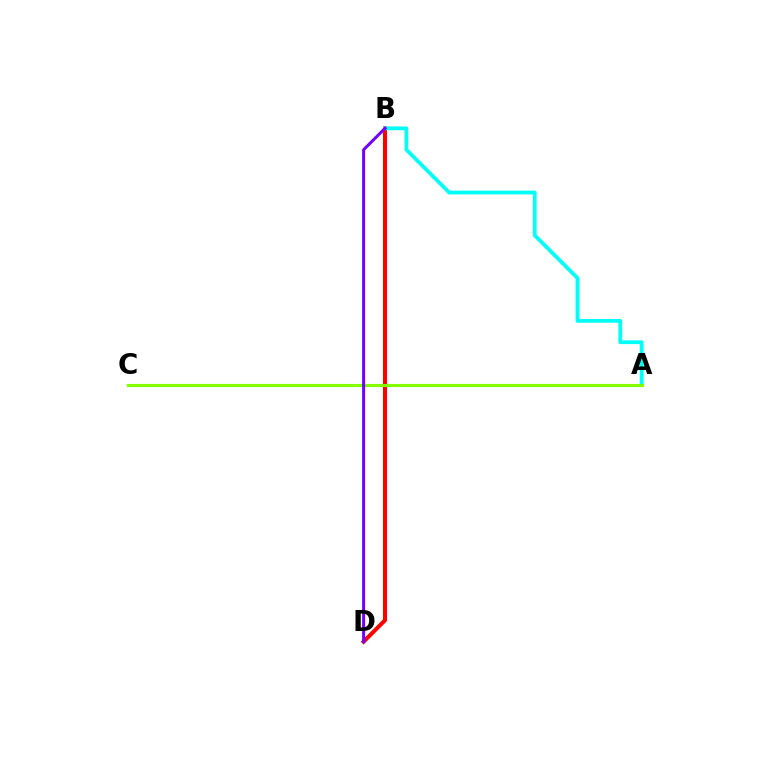{('B', 'D'): [{'color': '#ff0000', 'line_style': 'solid', 'thickness': 2.9}, {'color': '#7200ff', 'line_style': 'solid', 'thickness': 2.17}], ('A', 'B'): [{'color': '#00fff6', 'line_style': 'solid', 'thickness': 2.73}], ('A', 'C'): [{'color': '#84ff00', 'line_style': 'solid', 'thickness': 2.25}]}